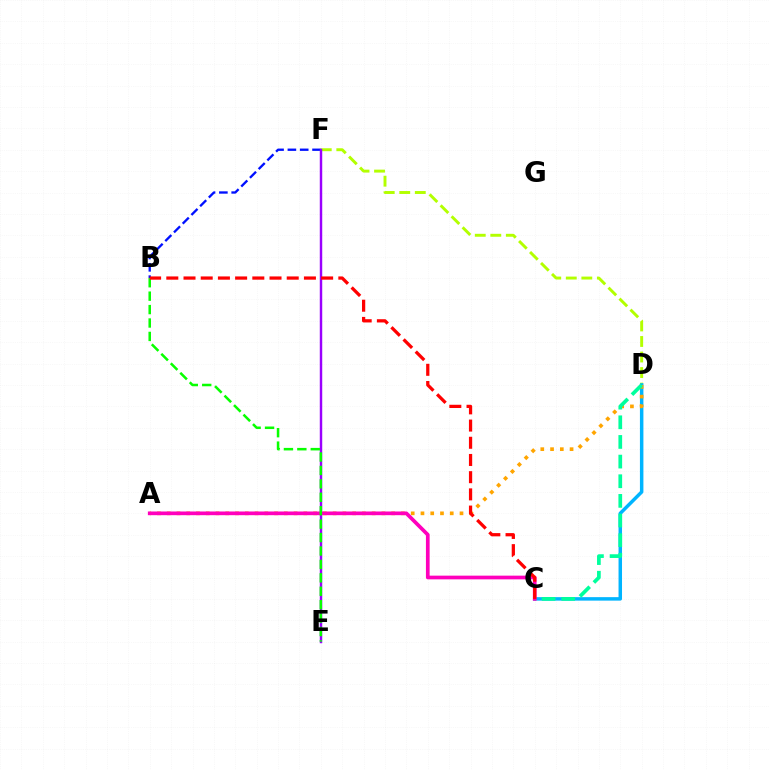{('D', 'F'): [{'color': '#b3ff00', 'line_style': 'dashed', 'thickness': 2.11}], ('B', 'F'): [{'color': '#0010ff', 'line_style': 'dashed', 'thickness': 1.67}], ('C', 'D'): [{'color': '#00b5ff', 'line_style': 'solid', 'thickness': 2.51}, {'color': '#00ff9d', 'line_style': 'dashed', 'thickness': 2.67}], ('A', 'D'): [{'color': '#ffa500', 'line_style': 'dotted', 'thickness': 2.65}], ('E', 'F'): [{'color': '#9b00ff', 'line_style': 'solid', 'thickness': 1.76}], ('A', 'C'): [{'color': '#ff00bd', 'line_style': 'solid', 'thickness': 2.66}], ('B', 'E'): [{'color': '#08ff00', 'line_style': 'dashed', 'thickness': 1.82}], ('B', 'C'): [{'color': '#ff0000', 'line_style': 'dashed', 'thickness': 2.34}]}